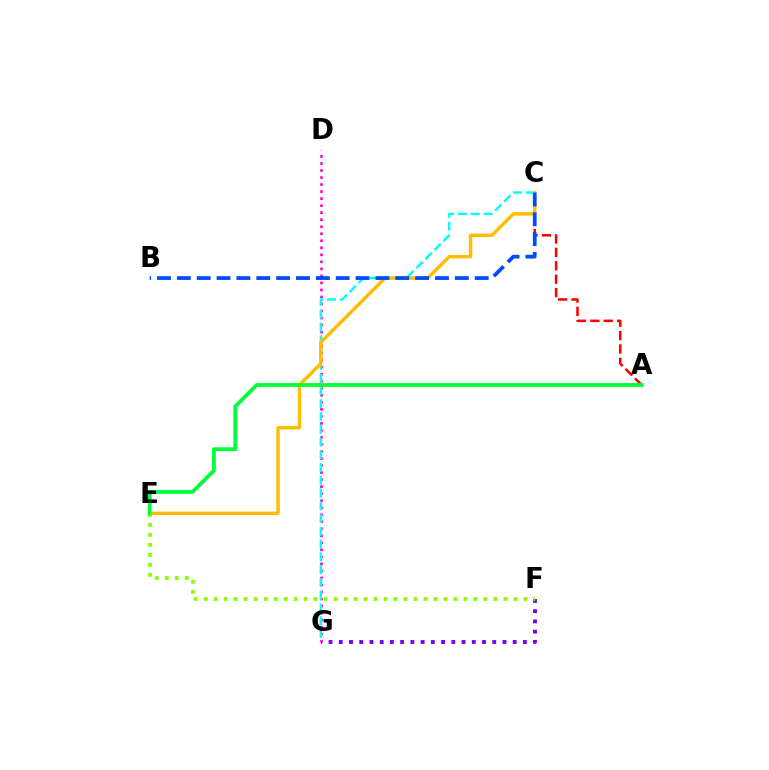{('F', 'G'): [{'color': '#7200ff', 'line_style': 'dotted', 'thickness': 2.78}], ('A', 'C'): [{'color': '#ff0000', 'line_style': 'dashed', 'thickness': 1.82}], ('D', 'G'): [{'color': '#ff00cf', 'line_style': 'dotted', 'thickness': 1.91}], ('C', 'G'): [{'color': '#00fff6', 'line_style': 'dashed', 'thickness': 1.74}], ('C', 'E'): [{'color': '#ffbd00', 'line_style': 'solid', 'thickness': 2.47}], ('B', 'C'): [{'color': '#004bff', 'line_style': 'dashed', 'thickness': 2.7}], ('E', 'F'): [{'color': '#84ff00', 'line_style': 'dotted', 'thickness': 2.71}], ('A', 'E'): [{'color': '#00ff39', 'line_style': 'solid', 'thickness': 2.74}]}